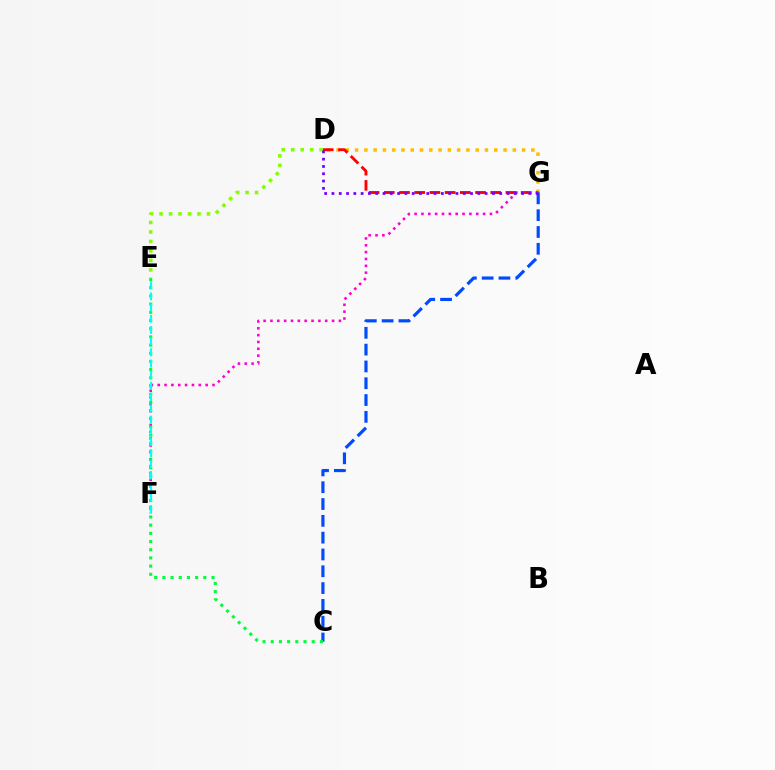{('D', 'G'): [{'color': '#ffbd00', 'line_style': 'dotted', 'thickness': 2.52}, {'color': '#ff0000', 'line_style': 'dashed', 'thickness': 2.07}, {'color': '#7200ff', 'line_style': 'dotted', 'thickness': 1.98}], ('F', 'G'): [{'color': '#ff00cf', 'line_style': 'dotted', 'thickness': 1.86}], ('C', 'G'): [{'color': '#004bff', 'line_style': 'dashed', 'thickness': 2.28}], ('C', 'E'): [{'color': '#00ff39', 'line_style': 'dotted', 'thickness': 2.22}], ('D', 'E'): [{'color': '#84ff00', 'line_style': 'dotted', 'thickness': 2.58}], ('E', 'F'): [{'color': '#00fff6', 'line_style': 'dashed', 'thickness': 1.52}]}